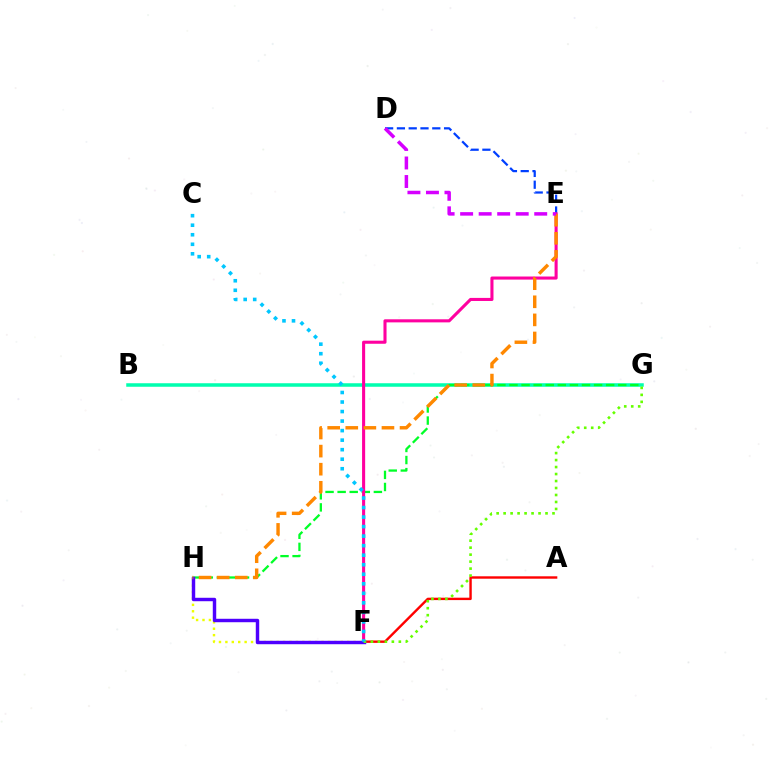{('B', 'G'): [{'color': '#00ffaf', 'line_style': 'solid', 'thickness': 2.53}], ('F', 'H'): [{'color': '#eeff00', 'line_style': 'dotted', 'thickness': 1.74}, {'color': '#4f00ff', 'line_style': 'solid', 'thickness': 2.47}], ('A', 'F'): [{'color': '#ff0000', 'line_style': 'solid', 'thickness': 1.73}], ('D', 'E'): [{'color': '#003fff', 'line_style': 'dashed', 'thickness': 1.6}, {'color': '#d600ff', 'line_style': 'dashed', 'thickness': 2.52}], ('G', 'H'): [{'color': '#00ff27', 'line_style': 'dashed', 'thickness': 1.64}], ('E', 'F'): [{'color': '#ff00a0', 'line_style': 'solid', 'thickness': 2.22}], ('E', 'H'): [{'color': '#ff8800', 'line_style': 'dashed', 'thickness': 2.46}], ('F', 'G'): [{'color': '#66ff00', 'line_style': 'dotted', 'thickness': 1.9}], ('C', 'F'): [{'color': '#00c7ff', 'line_style': 'dotted', 'thickness': 2.59}]}